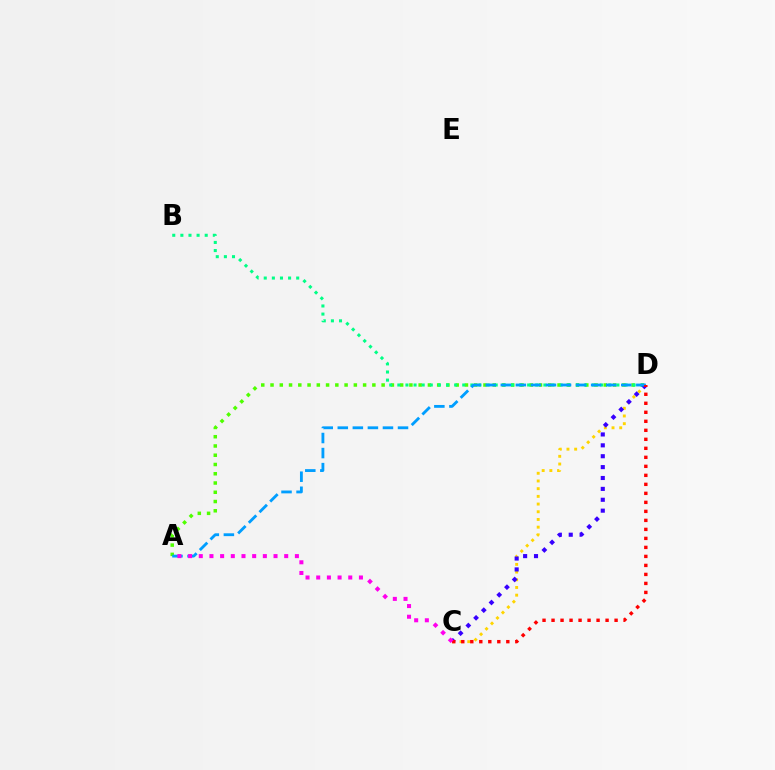{('A', 'D'): [{'color': '#4fff00', 'line_style': 'dotted', 'thickness': 2.52}, {'color': '#009eff', 'line_style': 'dashed', 'thickness': 2.05}], ('B', 'D'): [{'color': '#00ff86', 'line_style': 'dotted', 'thickness': 2.2}], ('C', 'D'): [{'color': '#ffd500', 'line_style': 'dotted', 'thickness': 2.09}, {'color': '#3700ff', 'line_style': 'dotted', 'thickness': 2.96}, {'color': '#ff0000', 'line_style': 'dotted', 'thickness': 2.45}], ('A', 'C'): [{'color': '#ff00ed', 'line_style': 'dotted', 'thickness': 2.9}]}